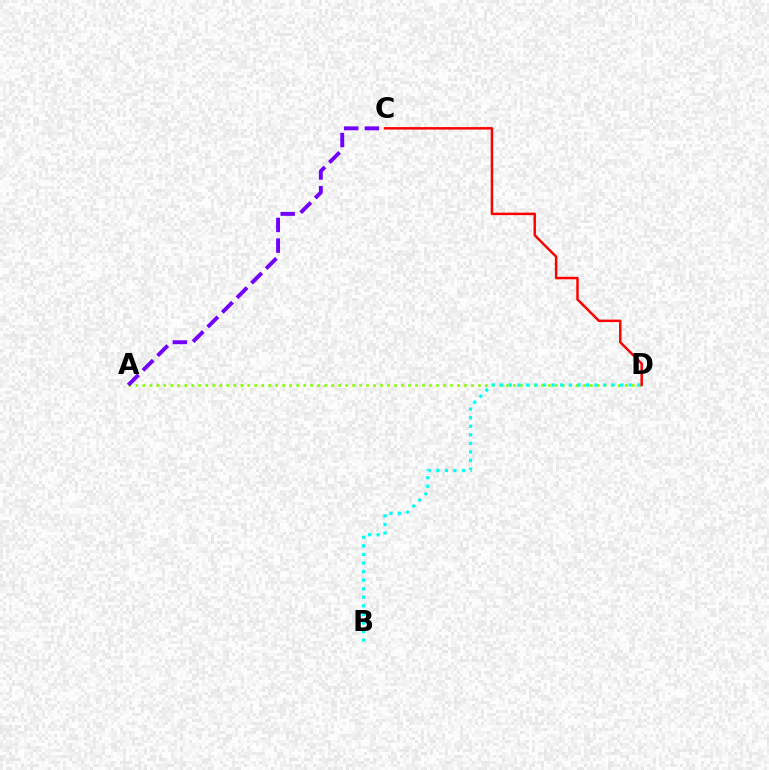{('A', 'D'): [{'color': '#84ff00', 'line_style': 'dotted', 'thickness': 1.9}], ('B', 'D'): [{'color': '#00fff6', 'line_style': 'dotted', 'thickness': 2.33}], ('A', 'C'): [{'color': '#7200ff', 'line_style': 'dashed', 'thickness': 2.81}], ('C', 'D'): [{'color': '#ff0000', 'line_style': 'solid', 'thickness': 1.78}]}